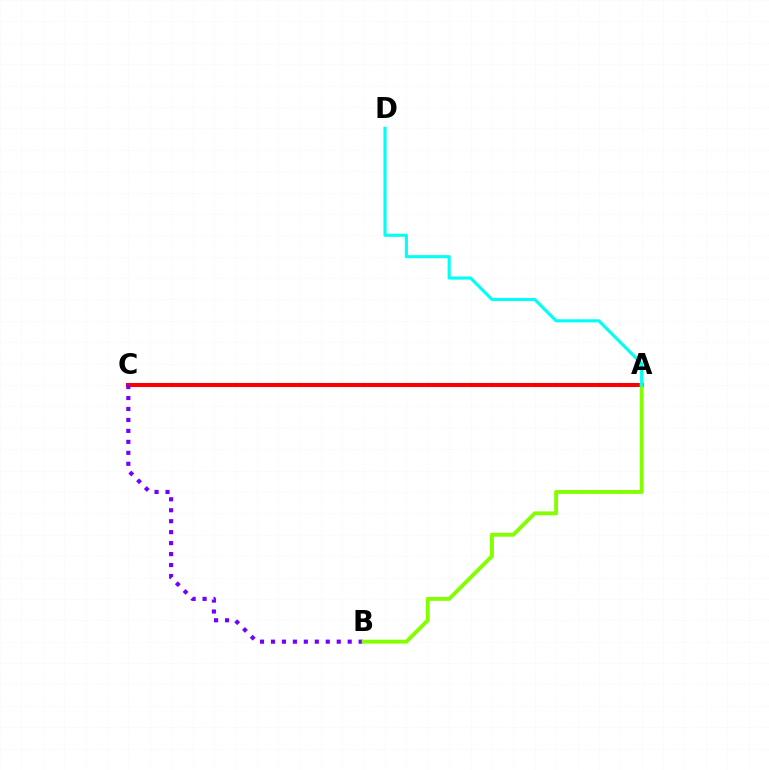{('A', 'C'): [{'color': '#ff0000', 'line_style': 'solid', 'thickness': 2.91}], ('B', 'C'): [{'color': '#7200ff', 'line_style': 'dotted', 'thickness': 2.98}], ('A', 'B'): [{'color': '#84ff00', 'line_style': 'solid', 'thickness': 2.8}], ('A', 'D'): [{'color': '#00fff6', 'line_style': 'solid', 'thickness': 2.24}]}